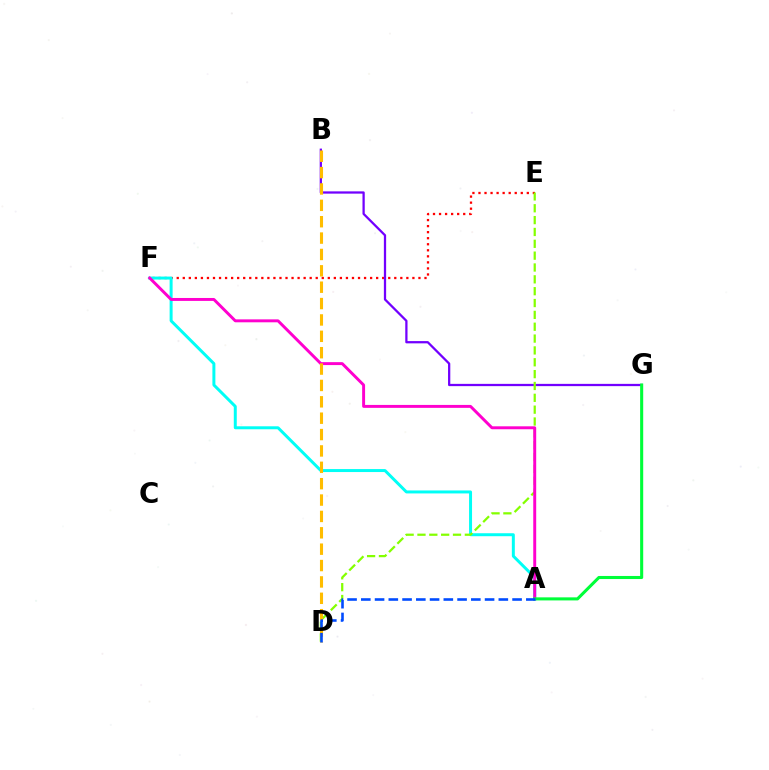{('E', 'F'): [{'color': '#ff0000', 'line_style': 'dotted', 'thickness': 1.64}], ('B', 'G'): [{'color': '#7200ff', 'line_style': 'solid', 'thickness': 1.63}], ('A', 'F'): [{'color': '#00fff6', 'line_style': 'solid', 'thickness': 2.14}, {'color': '#ff00cf', 'line_style': 'solid', 'thickness': 2.11}], ('D', 'E'): [{'color': '#84ff00', 'line_style': 'dashed', 'thickness': 1.61}], ('A', 'G'): [{'color': '#00ff39', 'line_style': 'solid', 'thickness': 2.21}], ('B', 'D'): [{'color': '#ffbd00', 'line_style': 'dashed', 'thickness': 2.22}], ('A', 'D'): [{'color': '#004bff', 'line_style': 'dashed', 'thickness': 1.87}]}